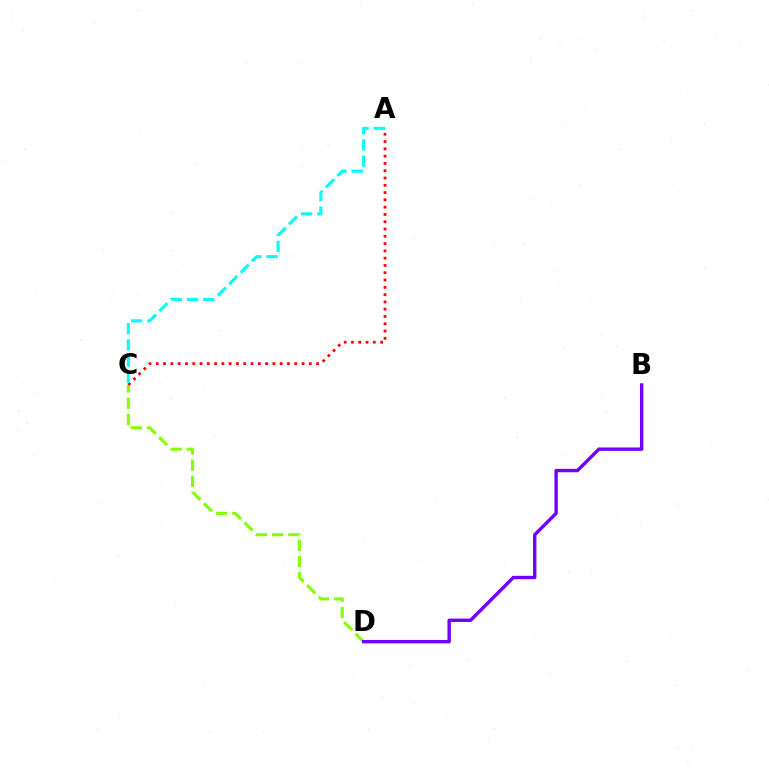{('C', 'D'): [{'color': '#84ff00', 'line_style': 'dashed', 'thickness': 2.2}], ('A', 'C'): [{'color': '#ff0000', 'line_style': 'dotted', 'thickness': 1.98}, {'color': '#00fff6', 'line_style': 'dashed', 'thickness': 2.2}], ('B', 'D'): [{'color': '#7200ff', 'line_style': 'solid', 'thickness': 2.44}]}